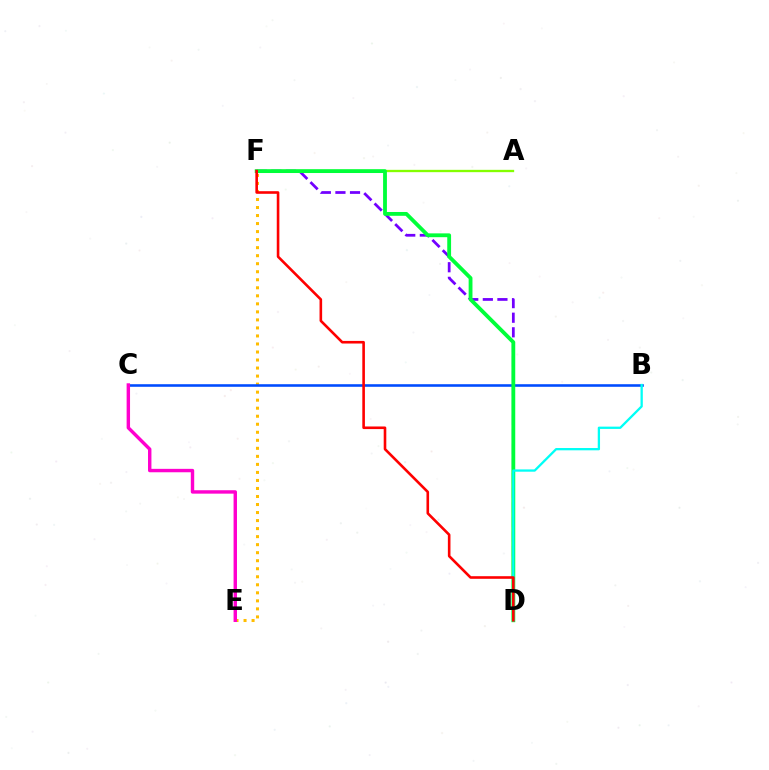{('A', 'F'): [{'color': '#84ff00', 'line_style': 'solid', 'thickness': 1.68}], ('E', 'F'): [{'color': '#ffbd00', 'line_style': 'dotted', 'thickness': 2.18}], ('D', 'F'): [{'color': '#7200ff', 'line_style': 'dashed', 'thickness': 1.98}, {'color': '#00ff39', 'line_style': 'solid', 'thickness': 2.75}, {'color': '#ff0000', 'line_style': 'solid', 'thickness': 1.88}], ('B', 'C'): [{'color': '#004bff', 'line_style': 'solid', 'thickness': 1.86}], ('C', 'E'): [{'color': '#ff00cf', 'line_style': 'solid', 'thickness': 2.46}], ('B', 'D'): [{'color': '#00fff6', 'line_style': 'solid', 'thickness': 1.65}]}